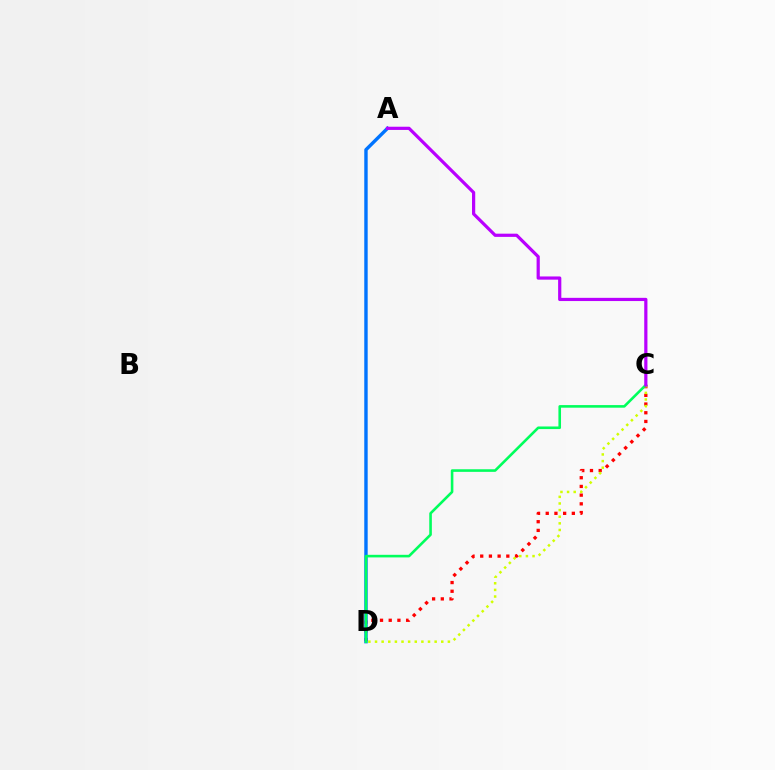{('C', 'D'): [{'color': '#ff0000', 'line_style': 'dotted', 'thickness': 2.36}, {'color': '#d1ff00', 'line_style': 'dotted', 'thickness': 1.8}, {'color': '#00ff5c', 'line_style': 'solid', 'thickness': 1.87}], ('A', 'D'): [{'color': '#0074ff', 'line_style': 'solid', 'thickness': 2.45}], ('A', 'C'): [{'color': '#b900ff', 'line_style': 'solid', 'thickness': 2.31}]}